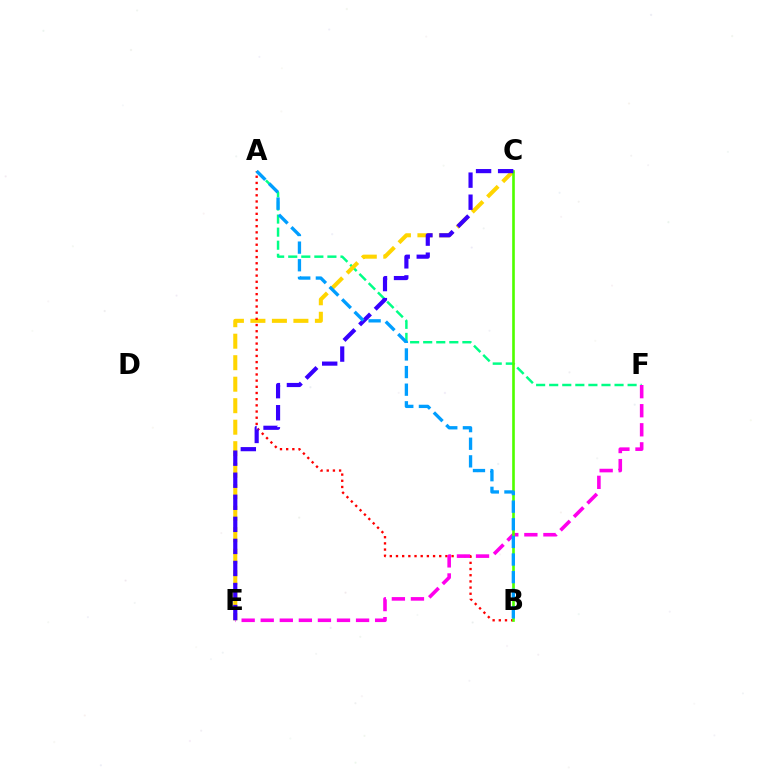{('A', 'F'): [{'color': '#00ff86', 'line_style': 'dashed', 'thickness': 1.78}], ('C', 'E'): [{'color': '#ffd500', 'line_style': 'dashed', 'thickness': 2.92}, {'color': '#3700ff', 'line_style': 'dashed', 'thickness': 3.0}], ('A', 'B'): [{'color': '#ff0000', 'line_style': 'dotted', 'thickness': 1.68}, {'color': '#009eff', 'line_style': 'dashed', 'thickness': 2.39}], ('E', 'F'): [{'color': '#ff00ed', 'line_style': 'dashed', 'thickness': 2.59}], ('B', 'C'): [{'color': '#4fff00', 'line_style': 'solid', 'thickness': 1.9}]}